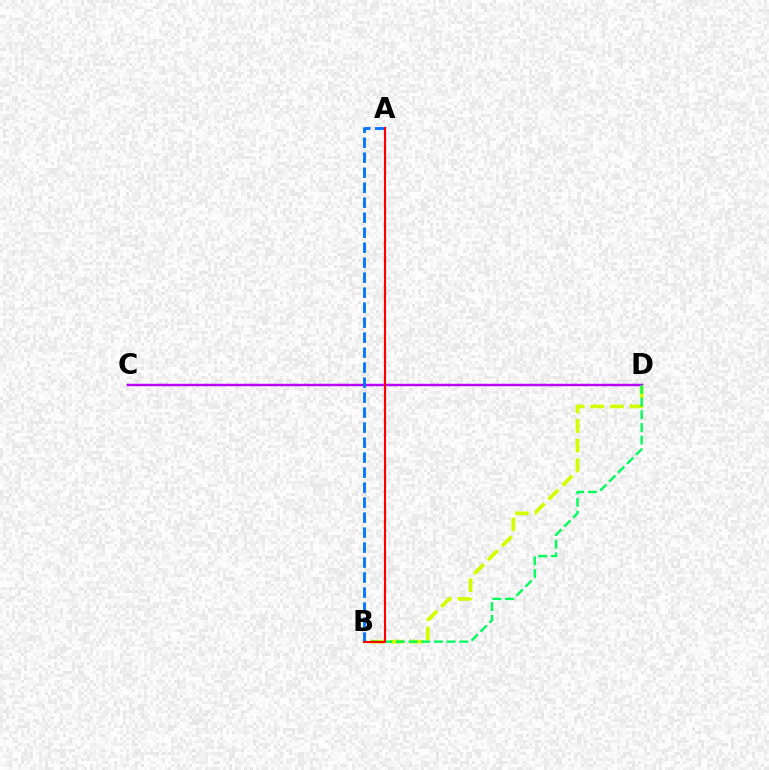{('B', 'D'): [{'color': '#d1ff00', 'line_style': 'dashed', 'thickness': 2.67}, {'color': '#00ff5c', 'line_style': 'dashed', 'thickness': 1.72}], ('C', 'D'): [{'color': '#b900ff', 'line_style': 'solid', 'thickness': 1.76}], ('A', 'B'): [{'color': '#0074ff', 'line_style': 'dashed', 'thickness': 2.04}, {'color': '#ff0000', 'line_style': 'solid', 'thickness': 1.55}]}